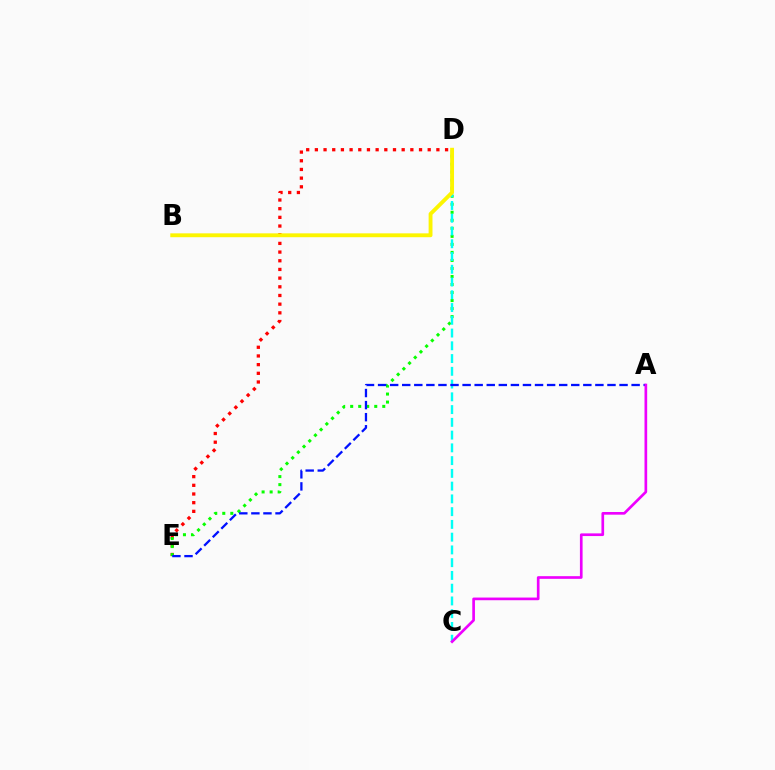{('D', 'E'): [{'color': '#ff0000', 'line_style': 'dotted', 'thickness': 2.36}, {'color': '#08ff00', 'line_style': 'dotted', 'thickness': 2.18}], ('C', 'D'): [{'color': '#00fff6', 'line_style': 'dashed', 'thickness': 1.73}], ('A', 'E'): [{'color': '#0010ff', 'line_style': 'dashed', 'thickness': 1.64}], ('A', 'C'): [{'color': '#ee00ff', 'line_style': 'solid', 'thickness': 1.93}], ('B', 'D'): [{'color': '#fcf500', 'line_style': 'solid', 'thickness': 2.79}]}